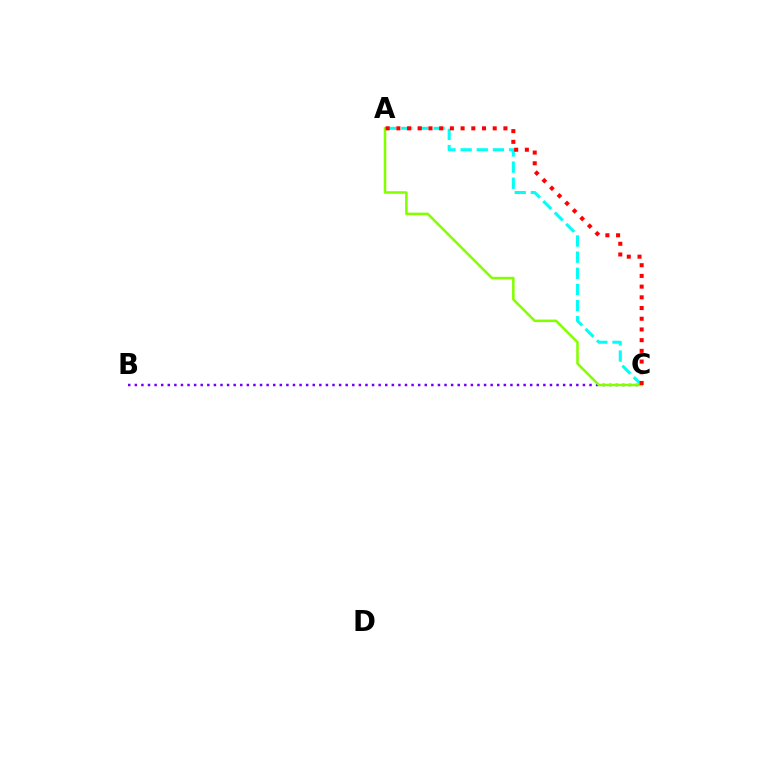{('A', 'C'): [{'color': '#00fff6', 'line_style': 'dashed', 'thickness': 2.19}, {'color': '#84ff00', 'line_style': 'solid', 'thickness': 1.84}, {'color': '#ff0000', 'line_style': 'dotted', 'thickness': 2.91}], ('B', 'C'): [{'color': '#7200ff', 'line_style': 'dotted', 'thickness': 1.79}]}